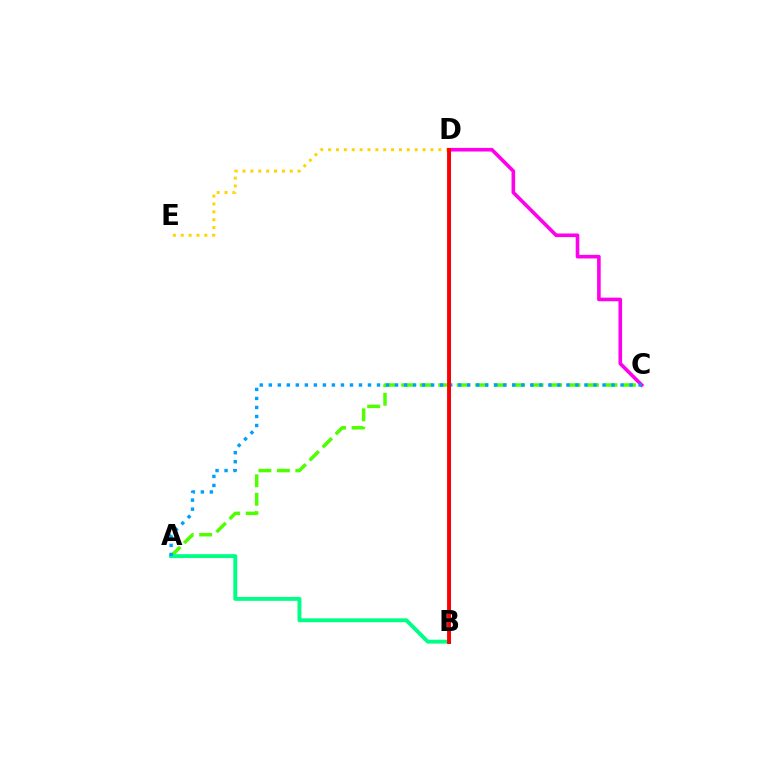{('D', 'E'): [{'color': '#ffd500', 'line_style': 'dotted', 'thickness': 2.14}], ('A', 'C'): [{'color': '#4fff00', 'line_style': 'dashed', 'thickness': 2.51}, {'color': '#009eff', 'line_style': 'dotted', 'thickness': 2.45}], ('A', 'B'): [{'color': '#00ff86', 'line_style': 'solid', 'thickness': 2.81}], ('B', 'D'): [{'color': '#3700ff', 'line_style': 'solid', 'thickness': 1.94}, {'color': '#ff0000', 'line_style': 'solid', 'thickness': 2.78}], ('C', 'D'): [{'color': '#ff00ed', 'line_style': 'solid', 'thickness': 2.6}]}